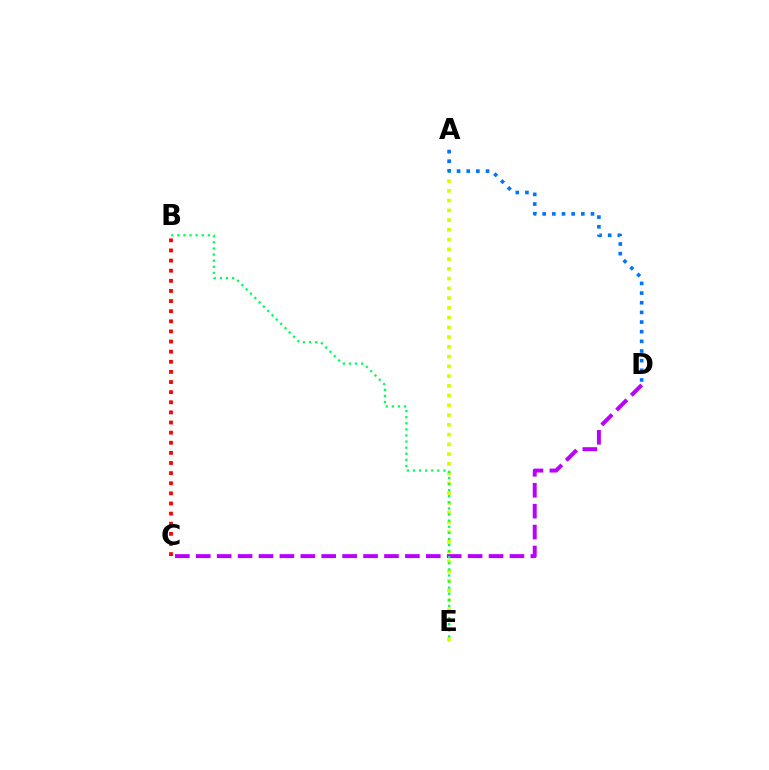{('B', 'C'): [{'color': '#ff0000', 'line_style': 'dotted', 'thickness': 2.75}], ('A', 'E'): [{'color': '#d1ff00', 'line_style': 'dotted', 'thickness': 2.65}], ('C', 'D'): [{'color': '#b900ff', 'line_style': 'dashed', 'thickness': 2.84}], ('B', 'E'): [{'color': '#00ff5c', 'line_style': 'dotted', 'thickness': 1.66}], ('A', 'D'): [{'color': '#0074ff', 'line_style': 'dotted', 'thickness': 2.62}]}